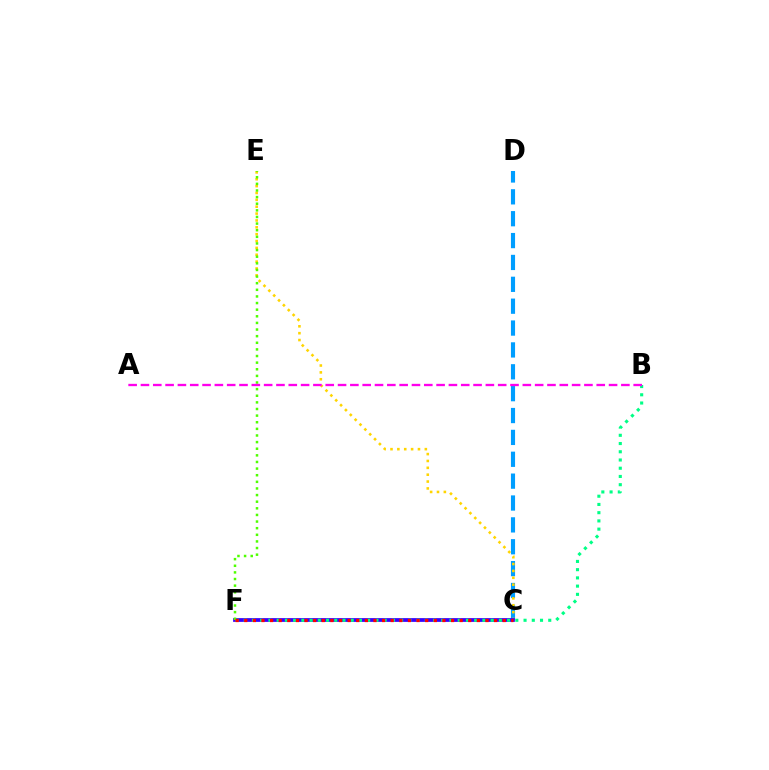{('C', 'D'): [{'color': '#009eff', 'line_style': 'dashed', 'thickness': 2.97}], ('C', 'E'): [{'color': '#ffd500', 'line_style': 'dotted', 'thickness': 1.87}], ('C', 'F'): [{'color': '#3700ff', 'line_style': 'solid', 'thickness': 2.7}, {'color': '#ff0000', 'line_style': 'dotted', 'thickness': 2.34}], ('B', 'F'): [{'color': '#00ff86', 'line_style': 'dotted', 'thickness': 2.24}], ('E', 'F'): [{'color': '#4fff00', 'line_style': 'dotted', 'thickness': 1.8}], ('A', 'B'): [{'color': '#ff00ed', 'line_style': 'dashed', 'thickness': 1.67}]}